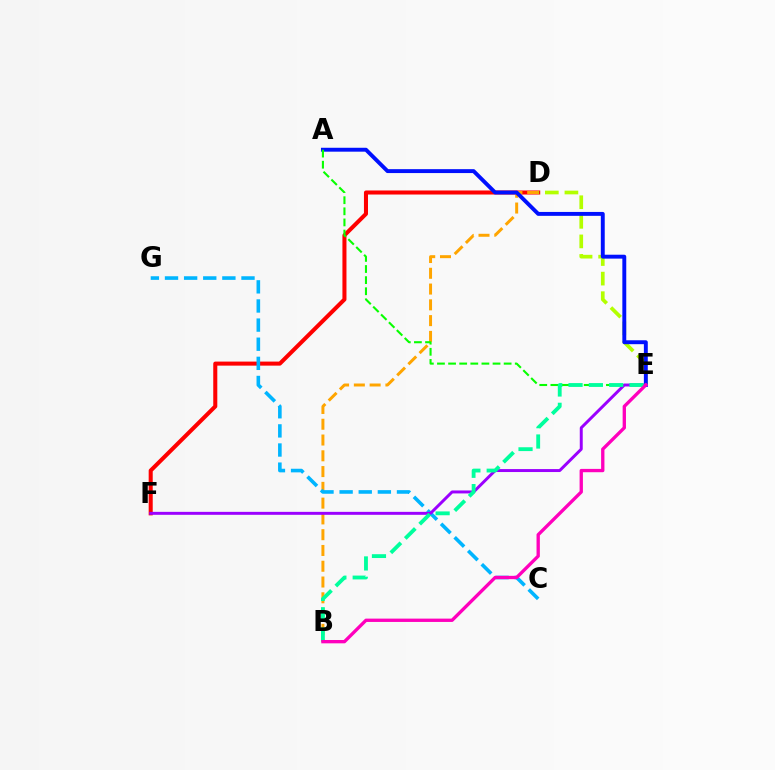{('D', 'F'): [{'color': '#ff0000', 'line_style': 'solid', 'thickness': 2.91}], ('D', 'E'): [{'color': '#b3ff00', 'line_style': 'dashed', 'thickness': 2.66}], ('B', 'D'): [{'color': '#ffa500', 'line_style': 'dashed', 'thickness': 2.14}], ('A', 'E'): [{'color': '#0010ff', 'line_style': 'solid', 'thickness': 2.81}, {'color': '#08ff00', 'line_style': 'dashed', 'thickness': 1.51}], ('C', 'G'): [{'color': '#00b5ff', 'line_style': 'dashed', 'thickness': 2.6}], ('E', 'F'): [{'color': '#9b00ff', 'line_style': 'solid', 'thickness': 2.13}], ('B', 'E'): [{'color': '#00ff9d', 'line_style': 'dashed', 'thickness': 2.76}, {'color': '#ff00bd', 'line_style': 'solid', 'thickness': 2.39}]}